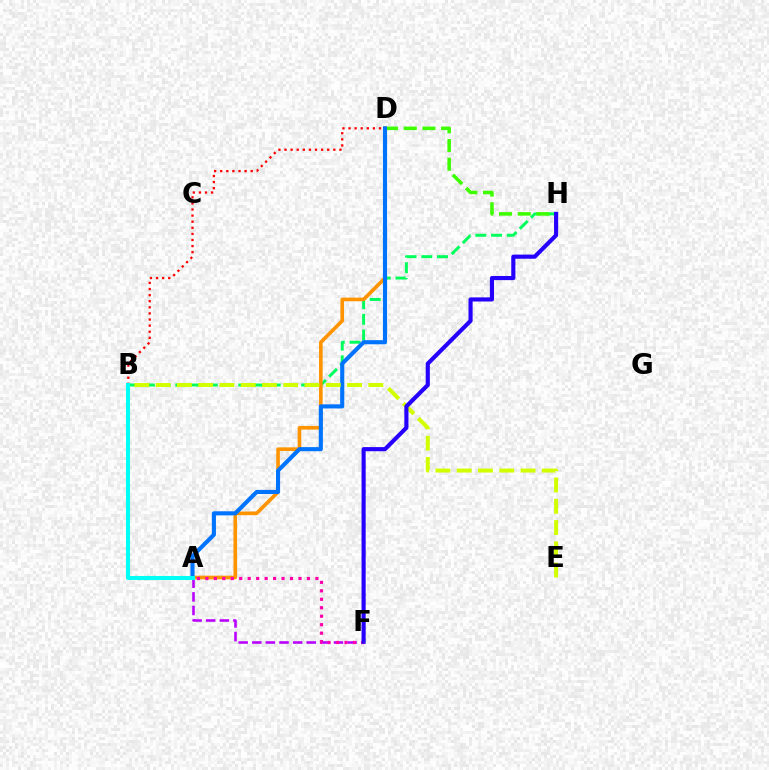{('B', 'D'): [{'color': '#ff0000', 'line_style': 'dotted', 'thickness': 1.66}], ('B', 'H'): [{'color': '#00ff5c', 'line_style': 'dashed', 'thickness': 2.14}], ('A', 'F'): [{'color': '#b900ff', 'line_style': 'dashed', 'thickness': 1.85}, {'color': '#ff00ac', 'line_style': 'dotted', 'thickness': 2.3}], ('D', 'H'): [{'color': '#3dff00', 'line_style': 'dashed', 'thickness': 2.54}], ('A', 'D'): [{'color': '#ff9400', 'line_style': 'solid', 'thickness': 2.61}, {'color': '#0074ff', 'line_style': 'solid', 'thickness': 2.95}], ('A', 'B'): [{'color': '#00fff6', 'line_style': 'solid', 'thickness': 2.93}], ('B', 'E'): [{'color': '#d1ff00', 'line_style': 'dashed', 'thickness': 2.89}], ('F', 'H'): [{'color': '#2500ff', 'line_style': 'solid', 'thickness': 2.97}]}